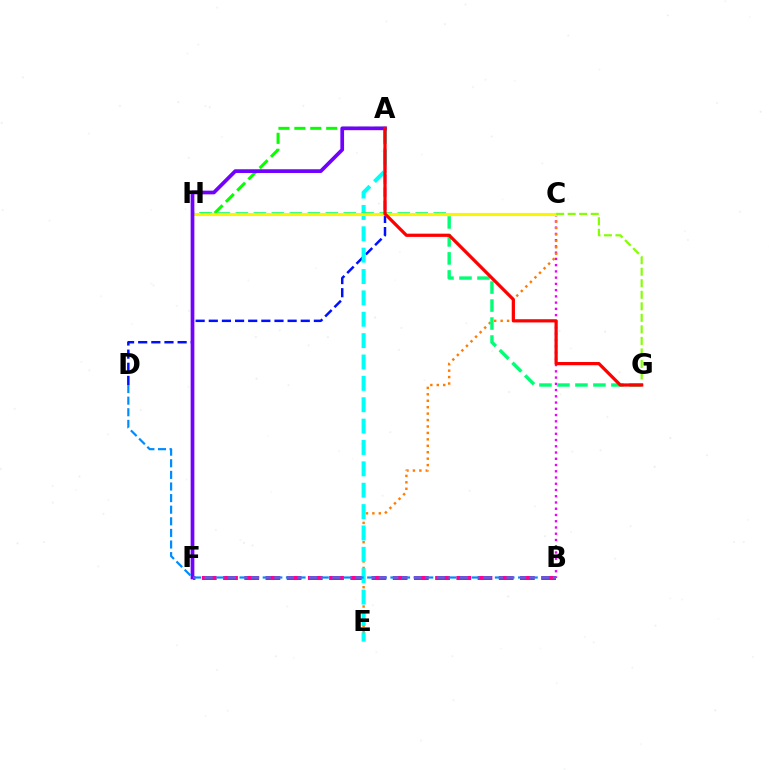{('B', 'F'): [{'color': '#ff0094', 'line_style': 'dashed', 'thickness': 2.88}], ('B', 'C'): [{'color': '#ee00ff', 'line_style': 'dotted', 'thickness': 1.7}], ('C', 'E'): [{'color': '#ff7c00', 'line_style': 'dotted', 'thickness': 1.75}], ('A', 'H'): [{'color': '#08ff00', 'line_style': 'dashed', 'thickness': 2.16}], ('A', 'D'): [{'color': '#0010ff', 'line_style': 'dashed', 'thickness': 1.79}], ('A', 'E'): [{'color': '#00fff6', 'line_style': 'dashed', 'thickness': 2.9}], ('G', 'H'): [{'color': '#00ff74', 'line_style': 'dashed', 'thickness': 2.44}], ('C', 'H'): [{'color': '#fcf500', 'line_style': 'solid', 'thickness': 2.25}], ('A', 'F'): [{'color': '#7200ff', 'line_style': 'solid', 'thickness': 2.68}], ('C', 'G'): [{'color': '#84ff00', 'line_style': 'dashed', 'thickness': 1.57}], ('A', 'G'): [{'color': '#ff0000', 'line_style': 'solid', 'thickness': 2.32}], ('B', 'D'): [{'color': '#008cff', 'line_style': 'dashed', 'thickness': 1.58}]}